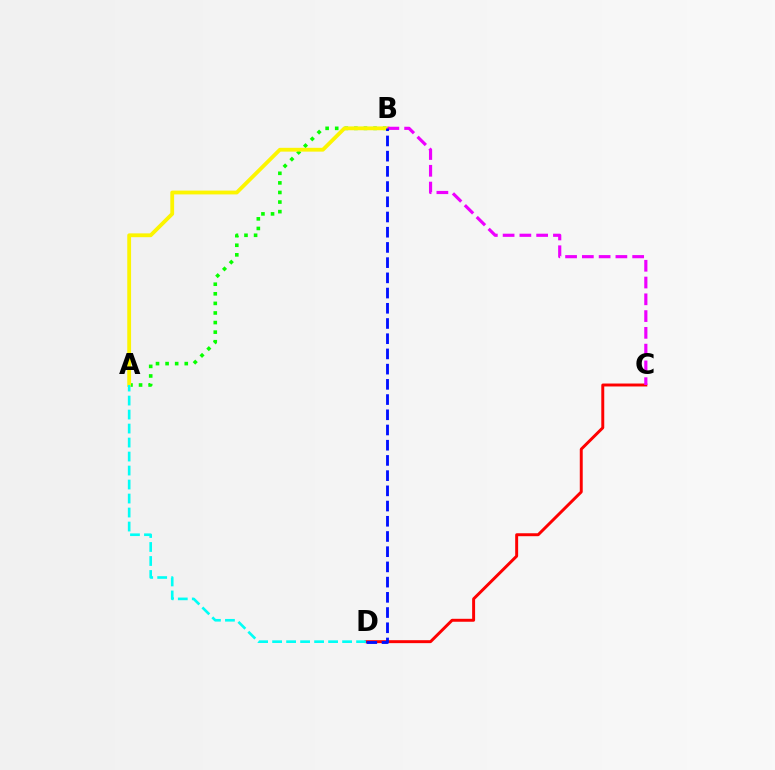{('A', 'B'): [{'color': '#08ff00', 'line_style': 'dotted', 'thickness': 2.6}, {'color': '#fcf500', 'line_style': 'solid', 'thickness': 2.75}], ('C', 'D'): [{'color': '#ff0000', 'line_style': 'solid', 'thickness': 2.12}], ('B', 'C'): [{'color': '#ee00ff', 'line_style': 'dashed', 'thickness': 2.28}], ('B', 'D'): [{'color': '#0010ff', 'line_style': 'dashed', 'thickness': 2.07}], ('A', 'D'): [{'color': '#00fff6', 'line_style': 'dashed', 'thickness': 1.9}]}